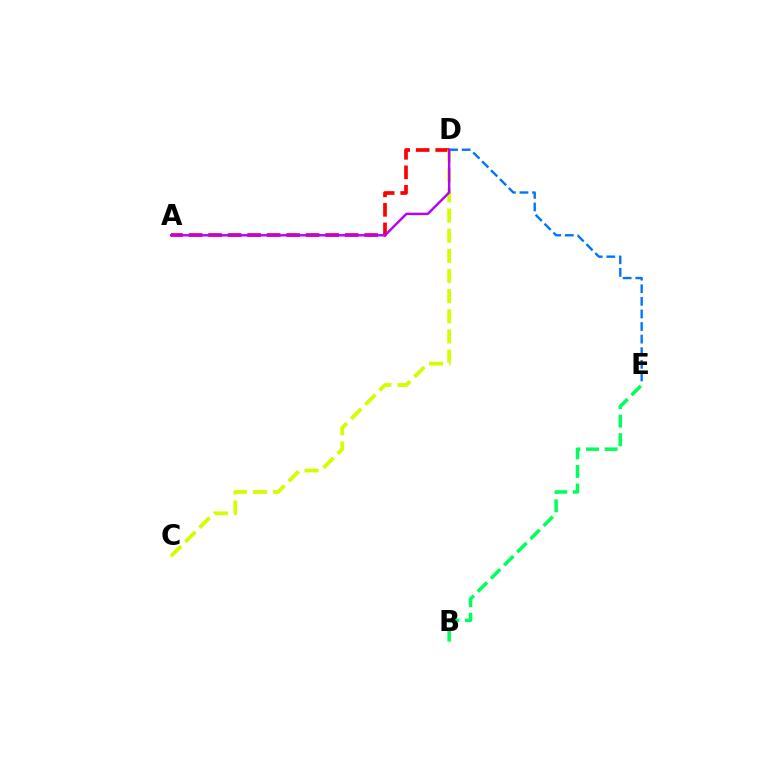{('B', 'E'): [{'color': '#00ff5c', 'line_style': 'dashed', 'thickness': 2.53}], ('A', 'D'): [{'color': '#ff0000', 'line_style': 'dashed', 'thickness': 2.65}, {'color': '#b900ff', 'line_style': 'solid', 'thickness': 1.74}], ('C', 'D'): [{'color': '#d1ff00', 'line_style': 'dashed', 'thickness': 2.74}], ('D', 'E'): [{'color': '#0074ff', 'line_style': 'dashed', 'thickness': 1.71}]}